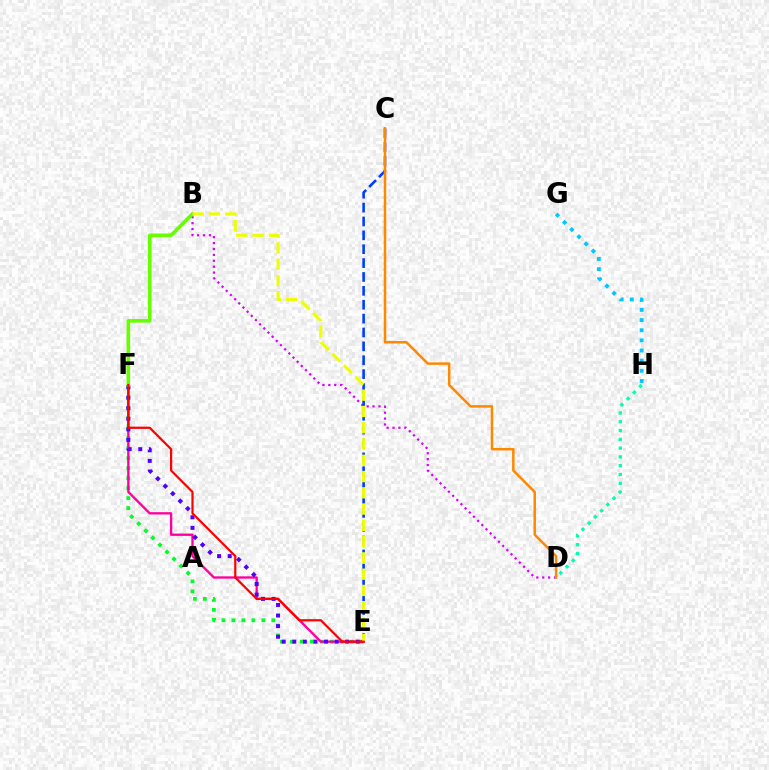{('E', 'F'): [{'color': '#00ff27', 'line_style': 'dotted', 'thickness': 2.71}, {'color': '#ff00a0', 'line_style': 'solid', 'thickness': 1.68}, {'color': '#4f00ff', 'line_style': 'dotted', 'thickness': 2.88}, {'color': '#ff0000', 'line_style': 'solid', 'thickness': 1.59}], ('B', 'D'): [{'color': '#d600ff', 'line_style': 'dotted', 'thickness': 1.6}], ('G', 'H'): [{'color': '#00c7ff', 'line_style': 'dotted', 'thickness': 2.76}], ('B', 'F'): [{'color': '#66ff00', 'line_style': 'solid', 'thickness': 2.59}], ('C', 'E'): [{'color': '#003fff', 'line_style': 'dashed', 'thickness': 1.89}], ('B', 'E'): [{'color': '#eeff00', 'line_style': 'dashed', 'thickness': 2.21}], ('D', 'H'): [{'color': '#00ffaf', 'line_style': 'dotted', 'thickness': 2.39}], ('C', 'D'): [{'color': '#ff8800', 'line_style': 'solid', 'thickness': 1.8}]}